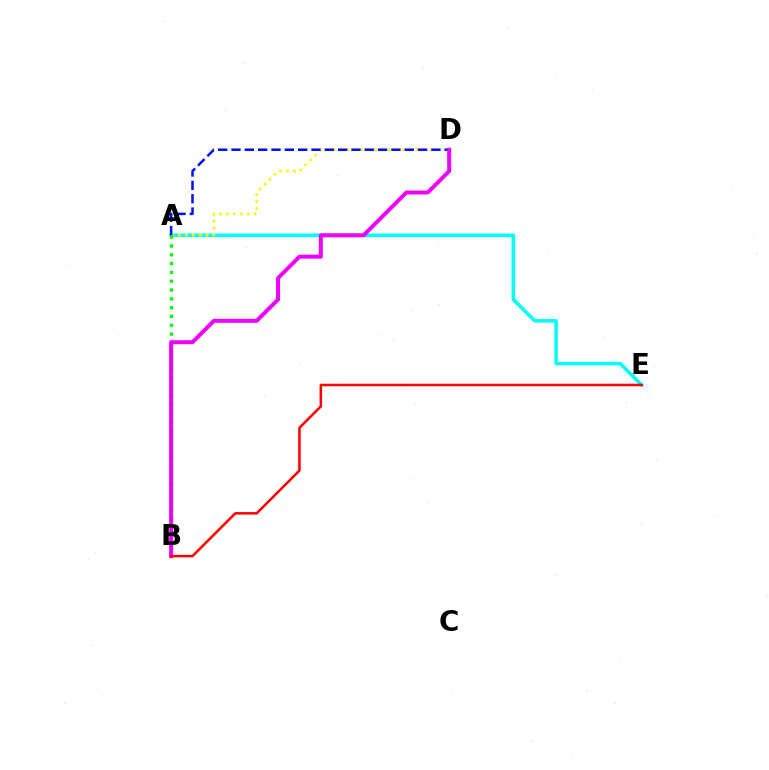{('A', 'E'): [{'color': '#00fff6', 'line_style': 'solid', 'thickness': 2.55}], ('A', 'D'): [{'color': '#fcf500', 'line_style': 'dotted', 'thickness': 1.89}, {'color': '#0010ff', 'line_style': 'dashed', 'thickness': 1.81}], ('A', 'B'): [{'color': '#08ff00', 'line_style': 'dotted', 'thickness': 2.39}], ('B', 'D'): [{'color': '#ee00ff', 'line_style': 'solid', 'thickness': 2.87}], ('B', 'E'): [{'color': '#ff0000', 'line_style': 'solid', 'thickness': 1.82}]}